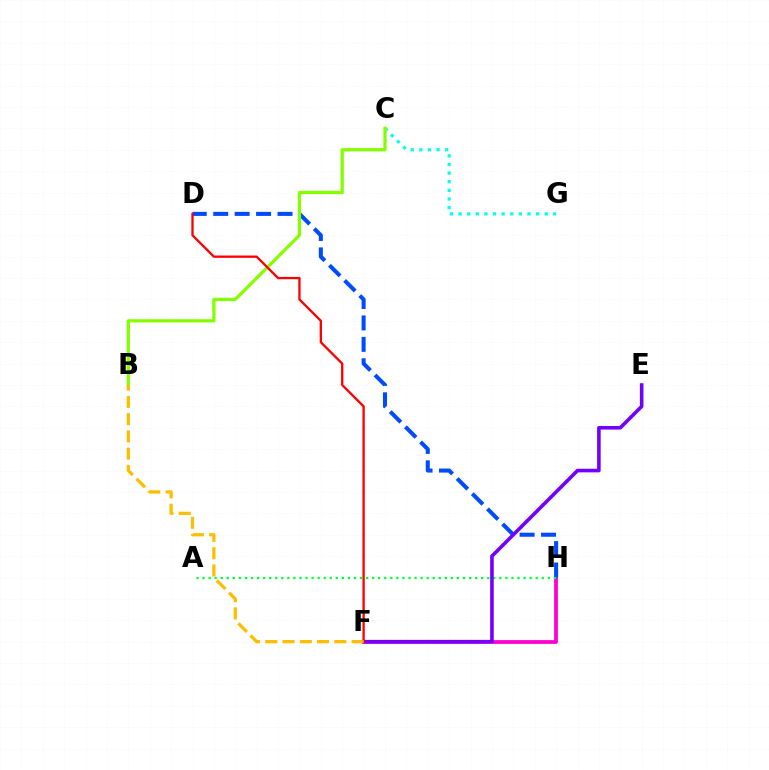{('F', 'H'): [{'color': '#ff00cf', 'line_style': 'solid', 'thickness': 2.73}], ('D', 'H'): [{'color': '#004bff', 'line_style': 'dashed', 'thickness': 2.91}], ('A', 'H'): [{'color': '#00ff39', 'line_style': 'dotted', 'thickness': 1.65}], ('C', 'G'): [{'color': '#00fff6', 'line_style': 'dotted', 'thickness': 2.34}], ('B', 'C'): [{'color': '#84ff00', 'line_style': 'solid', 'thickness': 2.34}], ('E', 'F'): [{'color': '#7200ff', 'line_style': 'solid', 'thickness': 2.59}], ('D', 'F'): [{'color': '#ff0000', 'line_style': 'solid', 'thickness': 1.67}], ('B', 'F'): [{'color': '#ffbd00', 'line_style': 'dashed', 'thickness': 2.34}]}